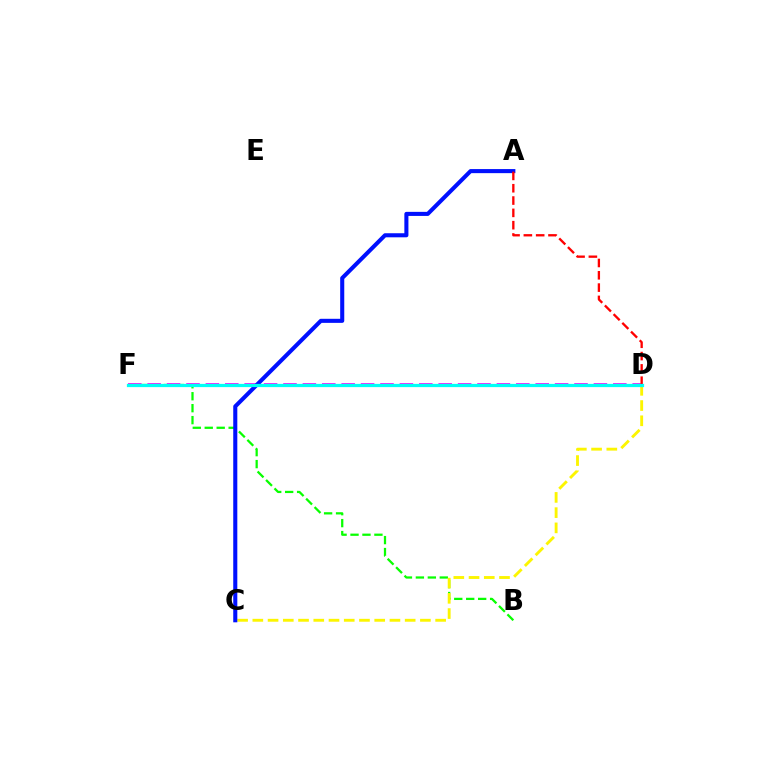{('B', 'F'): [{'color': '#08ff00', 'line_style': 'dashed', 'thickness': 1.62}], ('C', 'D'): [{'color': '#fcf500', 'line_style': 'dashed', 'thickness': 2.07}], ('D', 'F'): [{'color': '#ee00ff', 'line_style': 'dashed', 'thickness': 2.64}, {'color': '#00fff6', 'line_style': 'solid', 'thickness': 2.33}], ('A', 'C'): [{'color': '#0010ff', 'line_style': 'solid', 'thickness': 2.93}], ('A', 'D'): [{'color': '#ff0000', 'line_style': 'dashed', 'thickness': 1.67}]}